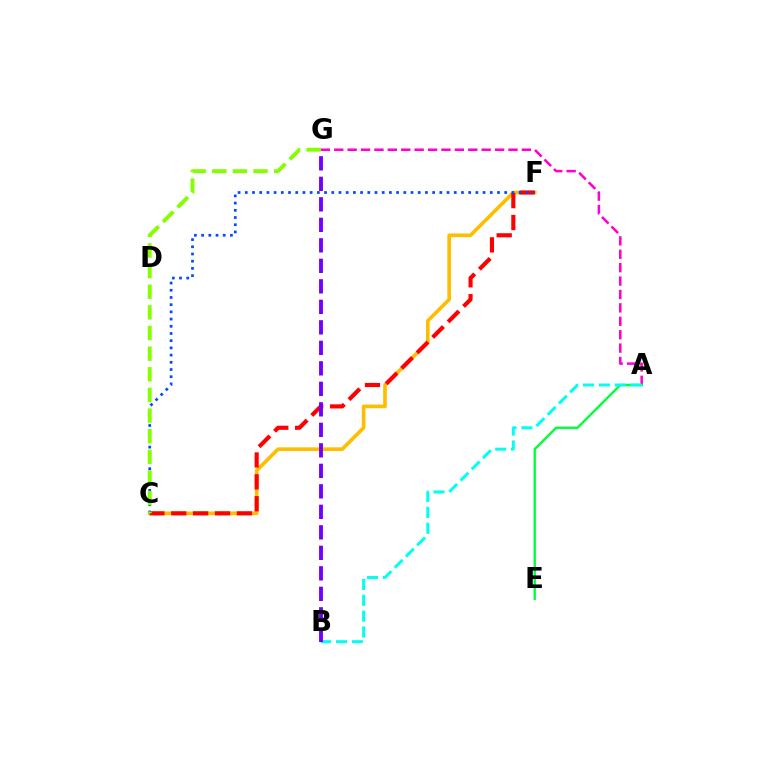{('A', 'G'): [{'color': '#ff00cf', 'line_style': 'dashed', 'thickness': 1.82}], ('C', 'F'): [{'color': '#ffbd00', 'line_style': 'solid', 'thickness': 2.62}, {'color': '#ff0000', 'line_style': 'dashed', 'thickness': 2.97}, {'color': '#004bff', 'line_style': 'dotted', 'thickness': 1.96}], ('A', 'E'): [{'color': '#00ff39', 'line_style': 'solid', 'thickness': 1.71}], ('A', 'B'): [{'color': '#00fff6', 'line_style': 'dashed', 'thickness': 2.16}], ('B', 'G'): [{'color': '#7200ff', 'line_style': 'dashed', 'thickness': 2.78}], ('C', 'G'): [{'color': '#84ff00', 'line_style': 'dashed', 'thickness': 2.8}]}